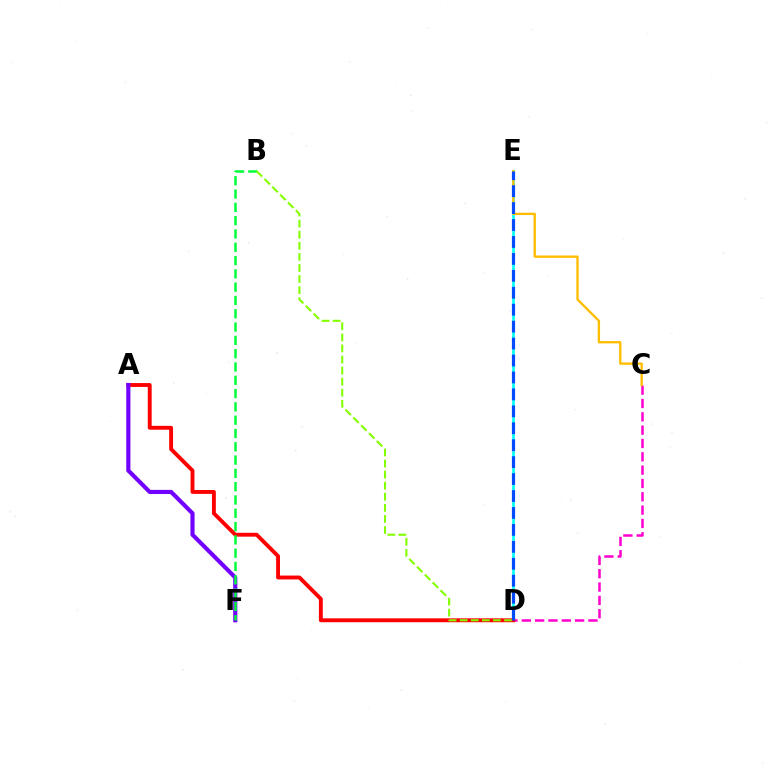{('C', 'D'): [{'color': '#ff00cf', 'line_style': 'dashed', 'thickness': 1.81}], ('D', 'E'): [{'color': '#00fff6', 'line_style': 'solid', 'thickness': 1.89}, {'color': '#004bff', 'line_style': 'dashed', 'thickness': 2.3}], ('A', 'D'): [{'color': '#ff0000', 'line_style': 'solid', 'thickness': 2.79}], ('C', 'E'): [{'color': '#ffbd00', 'line_style': 'solid', 'thickness': 1.68}], ('A', 'F'): [{'color': '#7200ff', 'line_style': 'solid', 'thickness': 2.98}], ('B', 'F'): [{'color': '#00ff39', 'line_style': 'dashed', 'thickness': 1.81}], ('B', 'D'): [{'color': '#84ff00', 'line_style': 'dashed', 'thickness': 1.5}]}